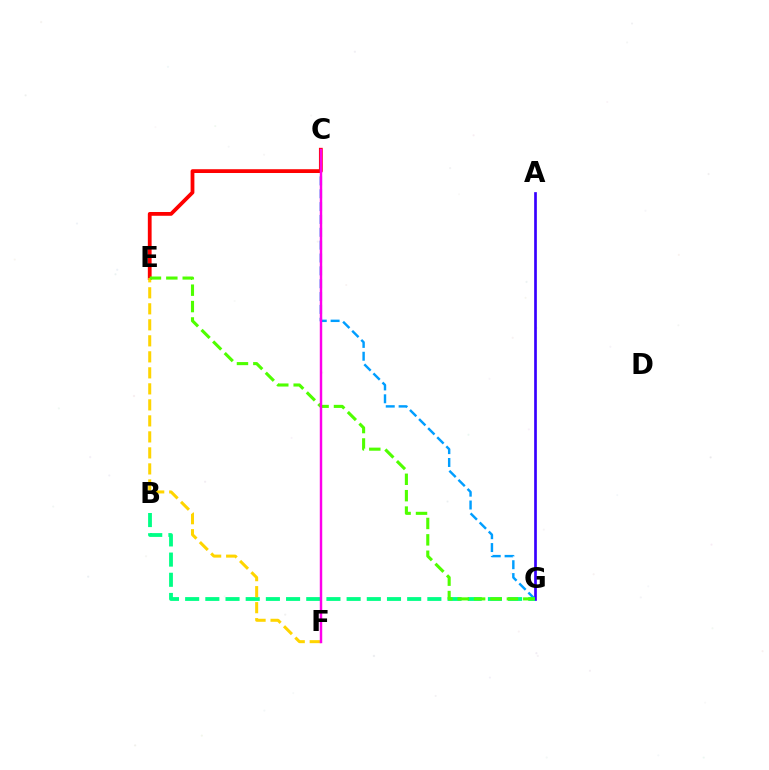{('C', 'G'): [{'color': '#009eff', 'line_style': 'dashed', 'thickness': 1.75}], ('A', 'G'): [{'color': '#3700ff', 'line_style': 'solid', 'thickness': 1.93}], ('B', 'G'): [{'color': '#00ff86', 'line_style': 'dashed', 'thickness': 2.74}], ('C', 'E'): [{'color': '#ff0000', 'line_style': 'solid', 'thickness': 2.72}], ('E', 'F'): [{'color': '#ffd500', 'line_style': 'dashed', 'thickness': 2.17}], ('E', 'G'): [{'color': '#4fff00', 'line_style': 'dashed', 'thickness': 2.23}], ('C', 'F'): [{'color': '#ff00ed', 'line_style': 'solid', 'thickness': 1.76}]}